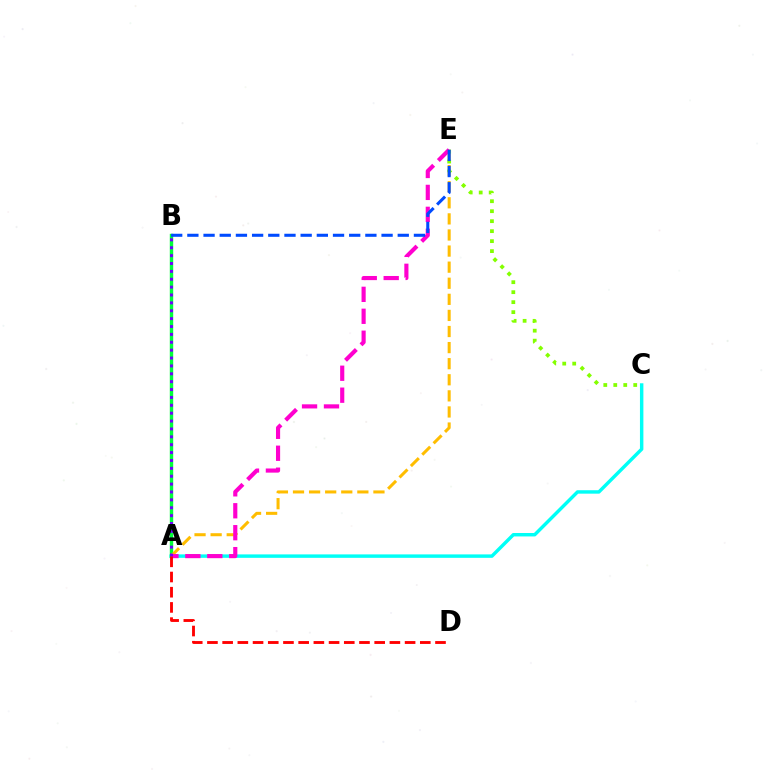{('A', 'C'): [{'color': '#00fff6', 'line_style': 'solid', 'thickness': 2.48}], ('A', 'B'): [{'color': '#00ff39', 'line_style': 'solid', 'thickness': 2.45}, {'color': '#7200ff', 'line_style': 'dotted', 'thickness': 2.14}], ('A', 'E'): [{'color': '#ffbd00', 'line_style': 'dashed', 'thickness': 2.19}, {'color': '#ff00cf', 'line_style': 'dashed', 'thickness': 2.98}], ('C', 'E'): [{'color': '#84ff00', 'line_style': 'dotted', 'thickness': 2.71}], ('B', 'E'): [{'color': '#004bff', 'line_style': 'dashed', 'thickness': 2.2}], ('A', 'D'): [{'color': '#ff0000', 'line_style': 'dashed', 'thickness': 2.07}]}